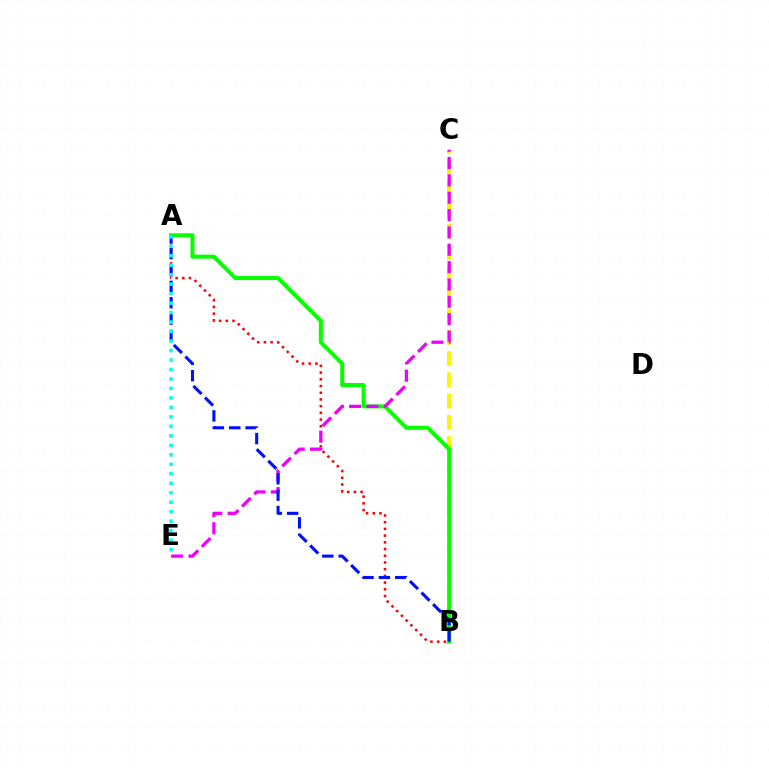{('B', 'C'): [{'color': '#fcf500', 'line_style': 'dashed', 'thickness': 2.88}], ('A', 'B'): [{'color': '#08ff00', 'line_style': 'solid', 'thickness': 2.89}, {'color': '#ff0000', 'line_style': 'dotted', 'thickness': 1.82}, {'color': '#0010ff', 'line_style': 'dashed', 'thickness': 2.22}], ('C', 'E'): [{'color': '#ee00ff', 'line_style': 'dashed', 'thickness': 2.36}], ('A', 'E'): [{'color': '#00fff6', 'line_style': 'dotted', 'thickness': 2.58}]}